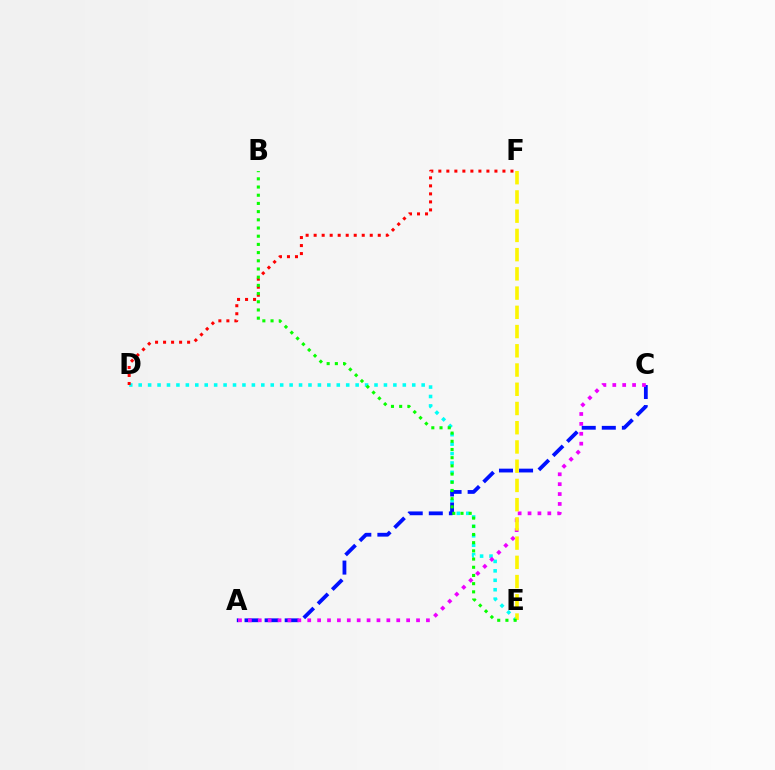{('D', 'E'): [{'color': '#00fff6', 'line_style': 'dotted', 'thickness': 2.56}], ('A', 'C'): [{'color': '#0010ff', 'line_style': 'dashed', 'thickness': 2.73}, {'color': '#ee00ff', 'line_style': 'dotted', 'thickness': 2.69}], ('D', 'F'): [{'color': '#ff0000', 'line_style': 'dotted', 'thickness': 2.18}], ('E', 'F'): [{'color': '#fcf500', 'line_style': 'dashed', 'thickness': 2.61}], ('B', 'E'): [{'color': '#08ff00', 'line_style': 'dotted', 'thickness': 2.23}]}